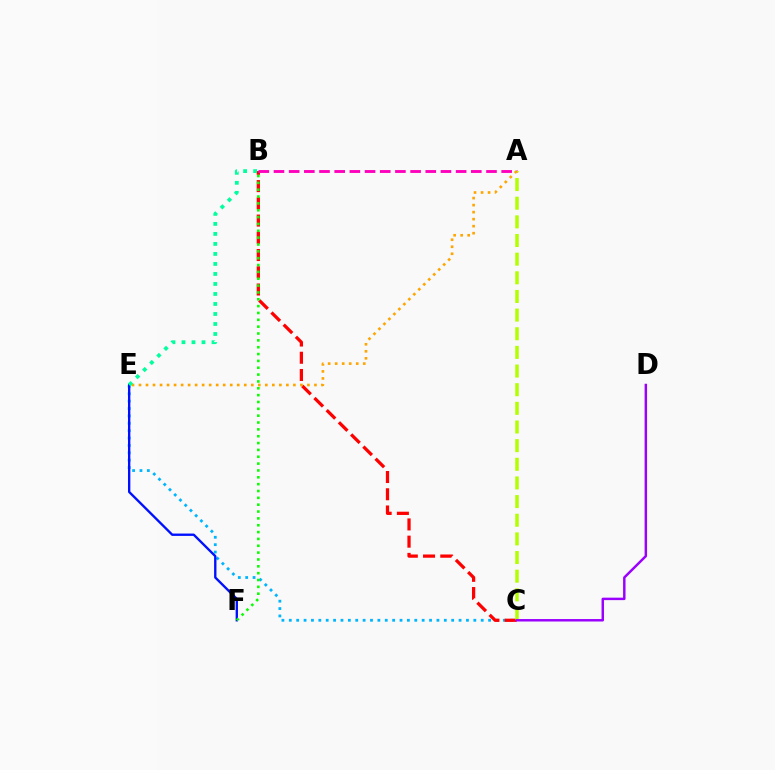{('C', 'E'): [{'color': '#00b5ff', 'line_style': 'dotted', 'thickness': 2.01}], ('B', 'C'): [{'color': '#ff0000', 'line_style': 'dashed', 'thickness': 2.34}], ('E', 'F'): [{'color': '#0010ff', 'line_style': 'solid', 'thickness': 1.69}], ('A', 'B'): [{'color': '#ff00bd', 'line_style': 'dashed', 'thickness': 2.06}], ('A', 'C'): [{'color': '#b3ff00', 'line_style': 'dashed', 'thickness': 2.53}], ('A', 'E'): [{'color': '#ffa500', 'line_style': 'dotted', 'thickness': 1.91}], ('B', 'F'): [{'color': '#08ff00', 'line_style': 'dotted', 'thickness': 1.86}], ('B', 'E'): [{'color': '#00ff9d', 'line_style': 'dotted', 'thickness': 2.72}], ('C', 'D'): [{'color': '#9b00ff', 'line_style': 'solid', 'thickness': 1.77}]}